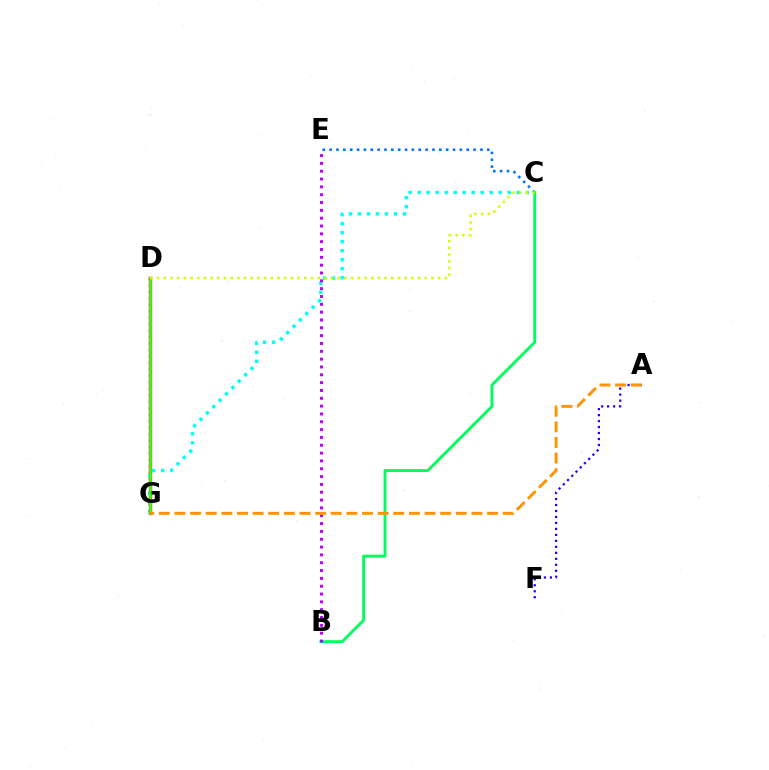{('D', 'G'): [{'color': '#ff00ac', 'line_style': 'solid', 'thickness': 2.42}, {'color': '#ff0000', 'line_style': 'dotted', 'thickness': 1.75}, {'color': '#3dff00', 'line_style': 'solid', 'thickness': 1.9}], ('C', 'G'): [{'color': '#00fff6', 'line_style': 'dotted', 'thickness': 2.45}], ('C', 'E'): [{'color': '#0074ff', 'line_style': 'dotted', 'thickness': 1.86}], ('B', 'C'): [{'color': '#00ff5c', 'line_style': 'solid', 'thickness': 2.07}], ('B', 'E'): [{'color': '#b900ff', 'line_style': 'dotted', 'thickness': 2.13}], ('C', 'D'): [{'color': '#d1ff00', 'line_style': 'dotted', 'thickness': 1.82}], ('A', 'F'): [{'color': '#2500ff', 'line_style': 'dotted', 'thickness': 1.62}], ('A', 'G'): [{'color': '#ff9400', 'line_style': 'dashed', 'thickness': 2.12}]}